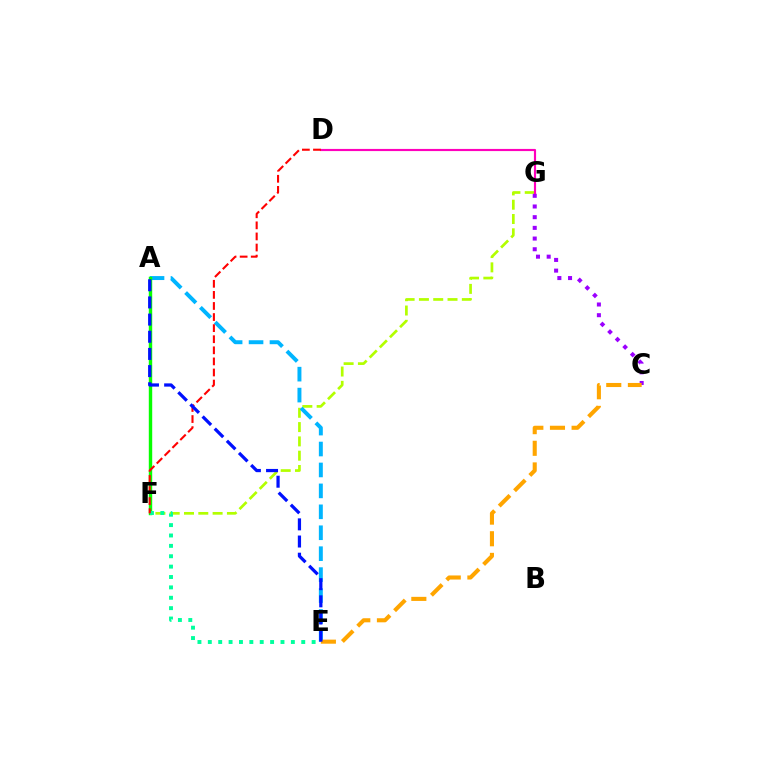{('F', 'G'): [{'color': '#b3ff00', 'line_style': 'dashed', 'thickness': 1.94}], ('A', 'E'): [{'color': '#00b5ff', 'line_style': 'dashed', 'thickness': 2.84}, {'color': '#0010ff', 'line_style': 'dashed', 'thickness': 2.33}], ('C', 'G'): [{'color': '#9b00ff', 'line_style': 'dotted', 'thickness': 2.9}], ('D', 'G'): [{'color': '#ff00bd', 'line_style': 'solid', 'thickness': 1.55}], ('A', 'F'): [{'color': '#08ff00', 'line_style': 'solid', 'thickness': 2.46}], ('E', 'F'): [{'color': '#00ff9d', 'line_style': 'dotted', 'thickness': 2.82}], ('D', 'F'): [{'color': '#ff0000', 'line_style': 'dashed', 'thickness': 1.51}], ('C', 'E'): [{'color': '#ffa500', 'line_style': 'dashed', 'thickness': 2.94}]}